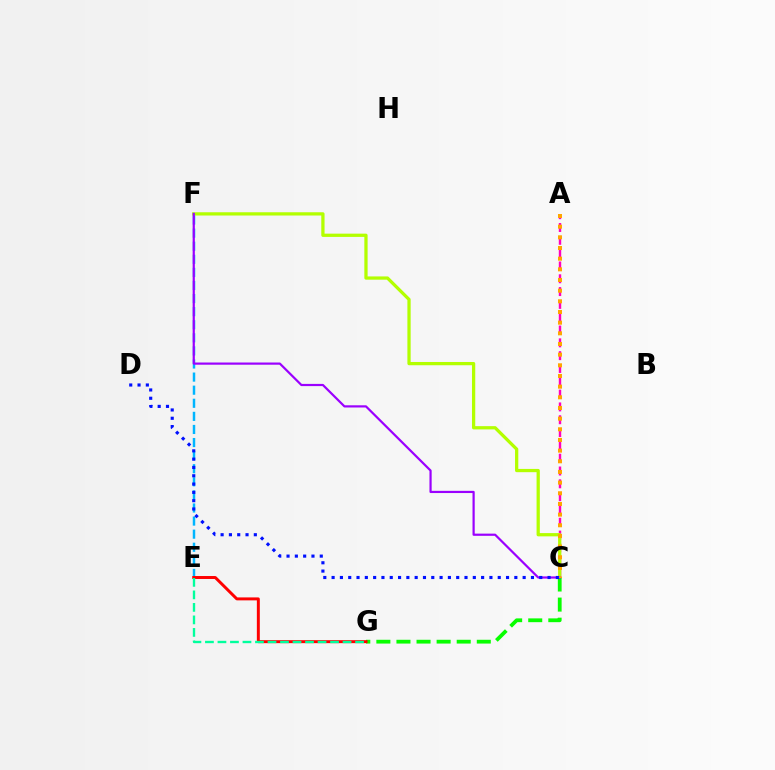{('A', 'C'): [{'color': '#ff00bd', 'line_style': 'dashed', 'thickness': 1.74}, {'color': '#ffa500', 'line_style': 'dotted', 'thickness': 2.9}], ('C', 'F'): [{'color': '#b3ff00', 'line_style': 'solid', 'thickness': 2.35}, {'color': '#9b00ff', 'line_style': 'solid', 'thickness': 1.58}], ('E', 'F'): [{'color': '#00b5ff', 'line_style': 'dashed', 'thickness': 1.78}], ('C', 'G'): [{'color': '#08ff00', 'line_style': 'dashed', 'thickness': 2.73}], ('E', 'G'): [{'color': '#ff0000', 'line_style': 'solid', 'thickness': 2.13}, {'color': '#00ff9d', 'line_style': 'dashed', 'thickness': 1.7}], ('C', 'D'): [{'color': '#0010ff', 'line_style': 'dotted', 'thickness': 2.26}]}